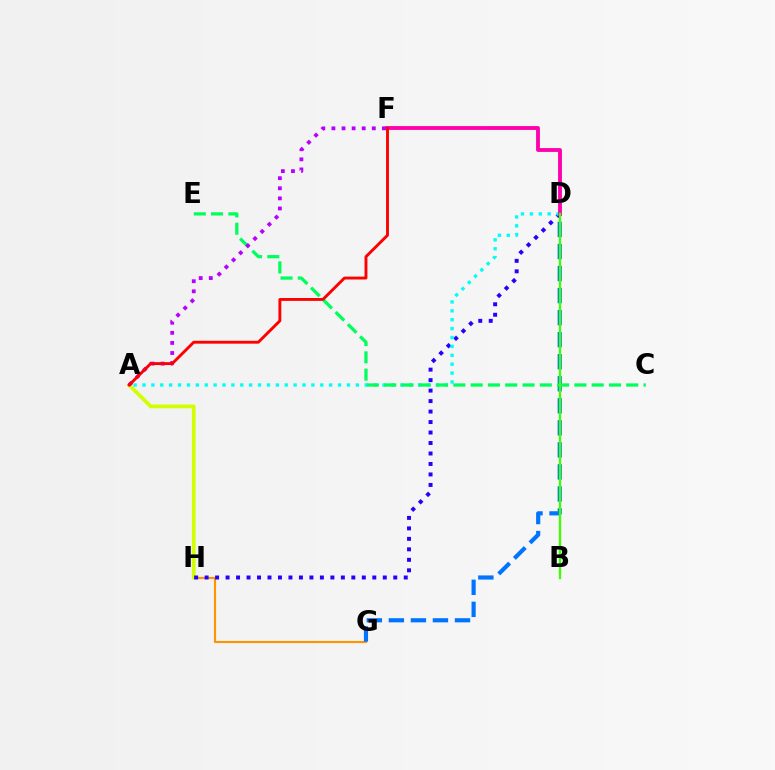{('G', 'H'): [{'color': '#ff9400', 'line_style': 'solid', 'thickness': 1.54}], ('A', 'H'): [{'color': '#d1ff00', 'line_style': 'solid', 'thickness': 2.67}], ('D', 'H'): [{'color': '#2500ff', 'line_style': 'dotted', 'thickness': 2.85}], ('D', 'G'): [{'color': '#0074ff', 'line_style': 'dashed', 'thickness': 2.99}], ('A', 'D'): [{'color': '#00fff6', 'line_style': 'dotted', 'thickness': 2.42}], ('D', 'F'): [{'color': '#ff00ac', 'line_style': 'solid', 'thickness': 2.76}], ('C', 'E'): [{'color': '#00ff5c', 'line_style': 'dashed', 'thickness': 2.35}], ('A', 'F'): [{'color': '#b900ff', 'line_style': 'dotted', 'thickness': 2.74}, {'color': '#ff0000', 'line_style': 'solid', 'thickness': 2.08}], ('B', 'D'): [{'color': '#3dff00', 'line_style': 'solid', 'thickness': 1.66}]}